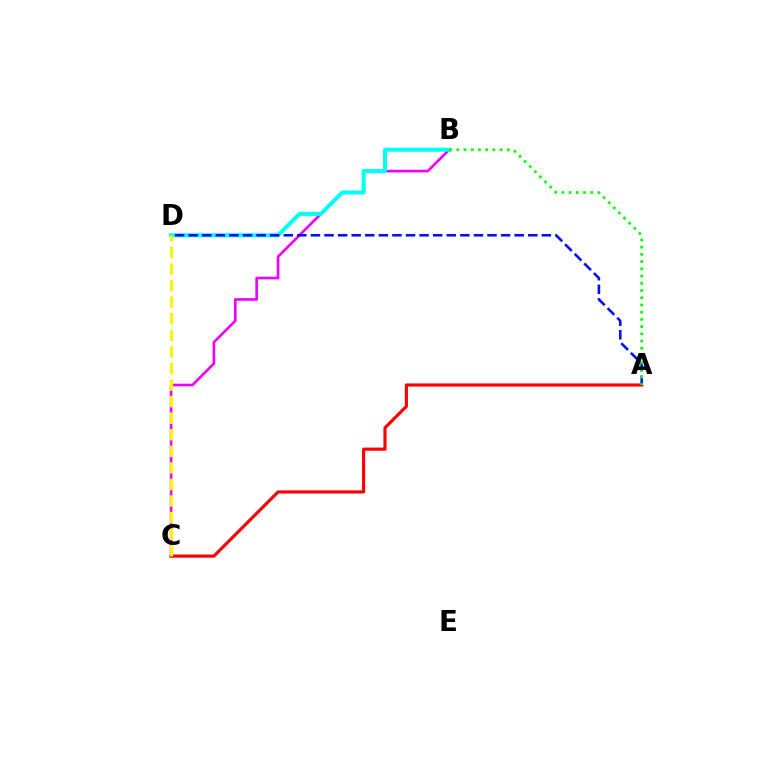{('B', 'C'): [{'color': '#ee00ff', 'line_style': 'solid', 'thickness': 1.92}], ('A', 'C'): [{'color': '#ff0000', 'line_style': 'solid', 'thickness': 2.27}], ('B', 'D'): [{'color': '#00fff6', 'line_style': 'solid', 'thickness': 2.9}], ('A', 'D'): [{'color': '#0010ff', 'line_style': 'dashed', 'thickness': 1.85}], ('A', 'B'): [{'color': '#08ff00', 'line_style': 'dotted', 'thickness': 1.96}], ('C', 'D'): [{'color': '#fcf500', 'line_style': 'dashed', 'thickness': 2.25}]}